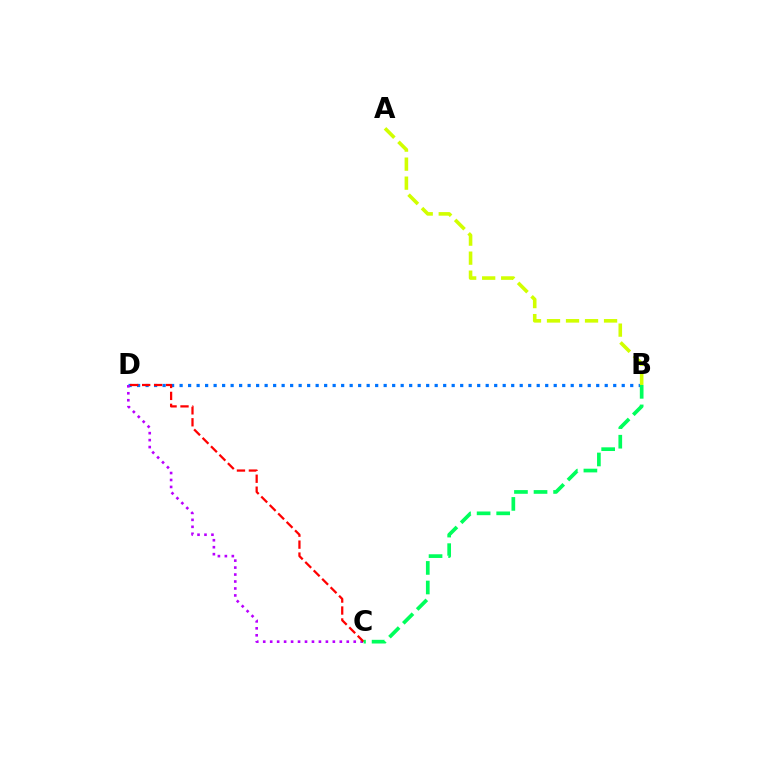{('B', 'D'): [{'color': '#0074ff', 'line_style': 'dotted', 'thickness': 2.31}], ('C', 'D'): [{'color': '#b900ff', 'line_style': 'dotted', 'thickness': 1.89}, {'color': '#ff0000', 'line_style': 'dashed', 'thickness': 1.62}], ('B', 'C'): [{'color': '#00ff5c', 'line_style': 'dashed', 'thickness': 2.66}], ('A', 'B'): [{'color': '#d1ff00', 'line_style': 'dashed', 'thickness': 2.58}]}